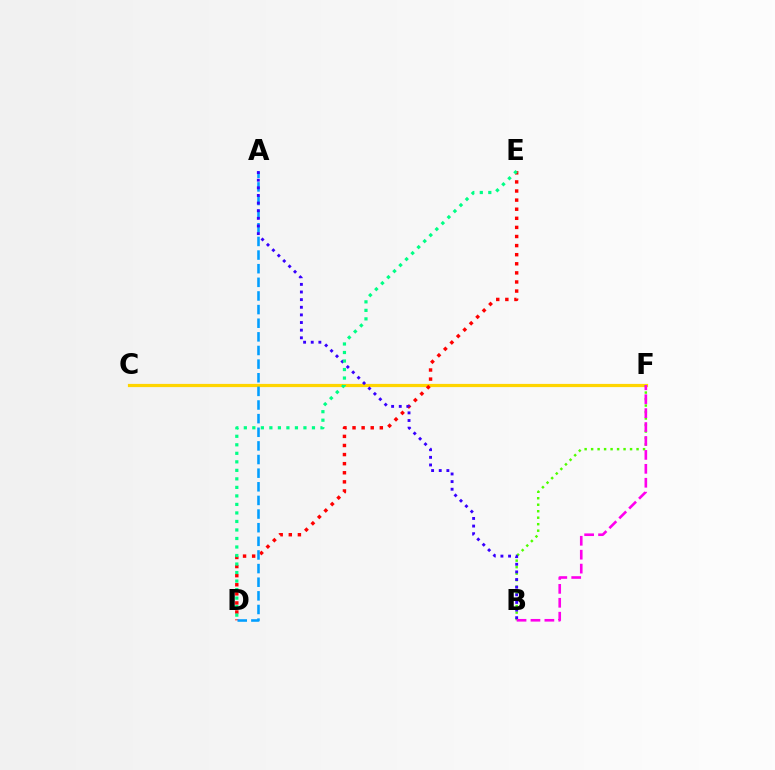{('C', 'F'): [{'color': '#ffd500', 'line_style': 'solid', 'thickness': 2.31}], ('D', 'E'): [{'color': '#ff0000', 'line_style': 'dotted', 'thickness': 2.47}, {'color': '#00ff86', 'line_style': 'dotted', 'thickness': 2.31}], ('A', 'D'): [{'color': '#009eff', 'line_style': 'dashed', 'thickness': 1.85}], ('B', 'F'): [{'color': '#4fff00', 'line_style': 'dotted', 'thickness': 1.76}, {'color': '#ff00ed', 'line_style': 'dashed', 'thickness': 1.89}], ('A', 'B'): [{'color': '#3700ff', 'line_style': 'dotted', 'thickness': 2.07}]}